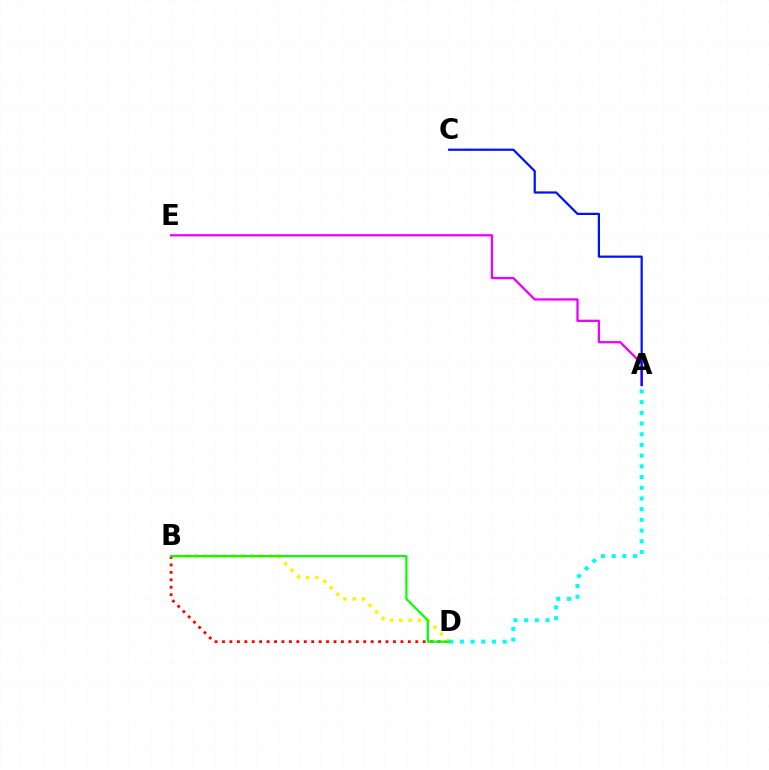{('B', 'D'): [{'color': '#ff0000', 'line_style': 'dotted', 'thickness': 2.02}, {'color': '#fcf500', 'line_style': 'dotted', 'thickness': 2.51}, {'color': '#08ff00', 'line_style': 'solid', 'thickness': 1.61}], ('A', 'E'): [{'color': '#ee00ff', 'line_style': 'solid', 'thickness': 1.65}], ('A', 'C'): [{'color': '#0010ff', 'line_style': 'solid', 'thickness': 1.6}], ('A', 'D'): [{'color': '#00fff6', 'line_style': 'dotted', 'thickness': 2.91}]}